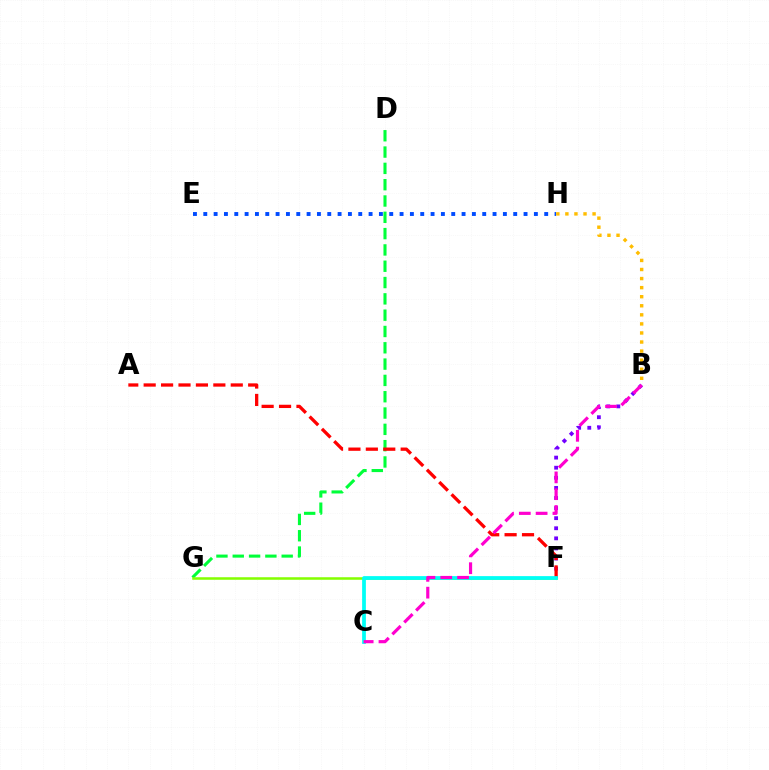{('D', 'G'): [{'color': '#00ff39', 'line_style': 'dashed', 'thickness': 2.22}], ('F', 'G'): [{'color': '#84ff00', 'line_style': 'solid', 'thickness': 1.82}], ('B', 'F'): [{'color': '#7200ff', 'line_style': 'dotted', 'thickness': 2.74}], ('E', 'H'): [{'color': '#004bff', 'line_style': 'dotted', 'thickness': 2.81}], ('A', 'F'): [{'color': '#ff0000', 'line_style': 'dashed', 'thickness': 2.37}], ('C', 'F'): [{'color': '#00fff6', 'line_style': 'solid', 'thickness': 2.71}], ('B', 'C'): [{'color': '#ff00cf', 'line_style': 'dashed', 'thickness': 2.28}], ('B', 'H'): [{'color': '#ffbd00', 'line_style': 'dotted', 'thickness': 2.46}]}